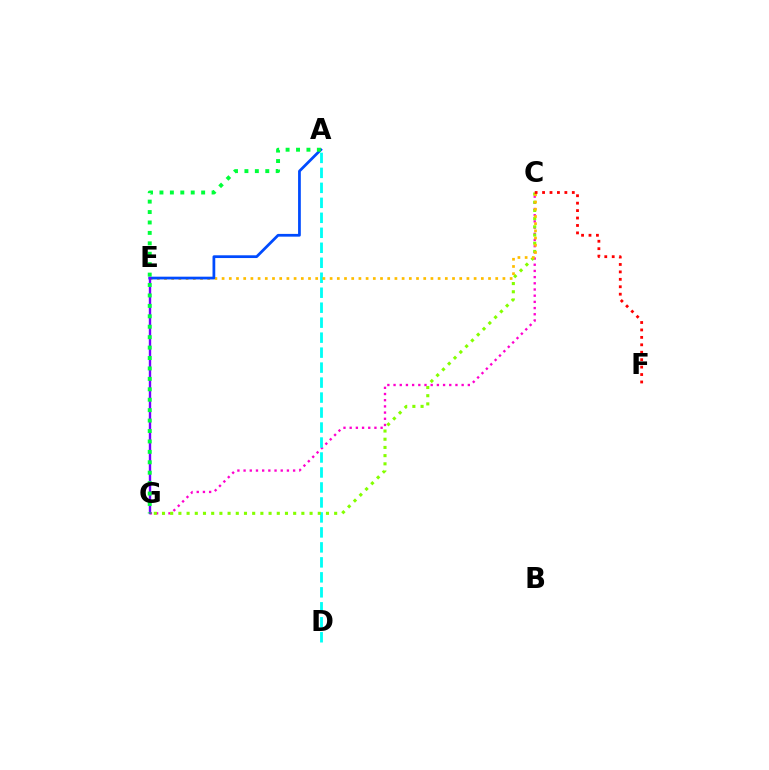{('C', 'G'): [{'color': '#ff00cf', 'line_style': 'dotted', 'thickness': 1.68}, {'color': '#84ff00', 'line_style': 'dotted', 'thickness': 2.23}], ('A', 'D'): [{'color': '#00fff6', 'line_style': 'dashed', 'thickness': 2.04}], ('C', 'E'): [{'color': '#ffbd00', 'line_style': 'dotted', 'thickness': 1.96}], ('A', 'E'): [{'color': '#004bff', 'line_style': 'solid', 'thickness': 1.98}], ('C', 'F'): [{'color': '#ff0000', 'line_style': 'dotted', 'thickness': 2.02}], ('E', 'G'): [{'color': '#7200ff', 'line_style': 'solid', 'thickness': 1.72}], ('A', 'G'): [{'color': '#00ff39', 'line_style': 'dotted', 'thickness': 2.83}]}